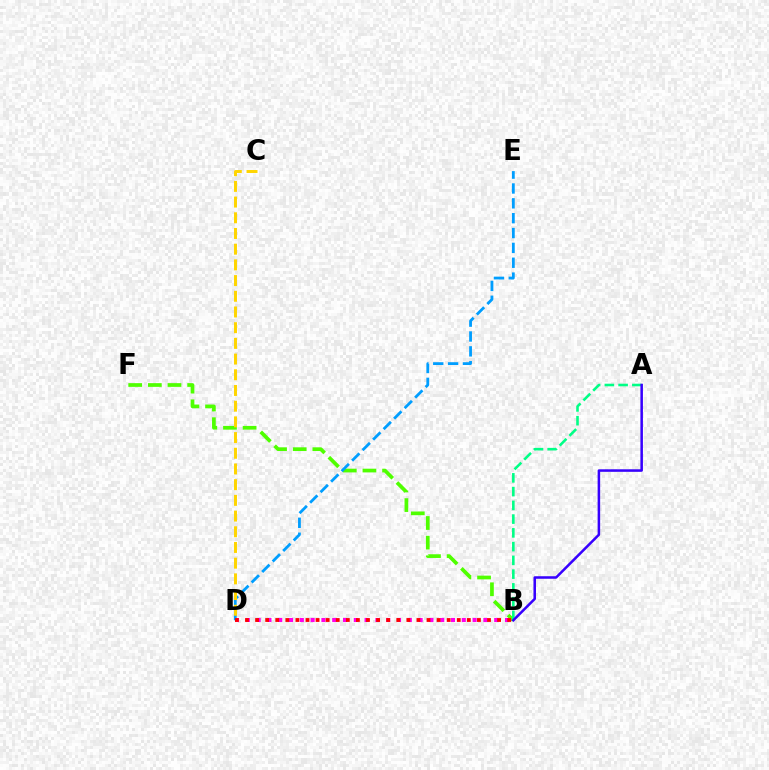{('B', 'F'): [{'color': '#4fff00', 'line_style': 'dashed', 'thickness': 2.67}], ('B', 'D'): [{'color': '#ff00ed', 'line_style': 'dotted', 'thickness': 2.93}, {'color': '#ff0000', 'line_style': 'dotted', 'thickness': 2.74}], ('D', 'E'): [{'color': '#009eff', 'line_style': 'dashed', 'thickness': 2.02}], ('C', 'D'): [{'color': '#ffd500', 'line_style': 'dashed', 'thickness': 2.13}], ('A', 'B'): [{'color': '#00ff86', 'line_style': 'dashed', 'thickness': 1.87}, {'color': '#3700ff', 'line_style': 'solid', 'thickness': 1.82}]}